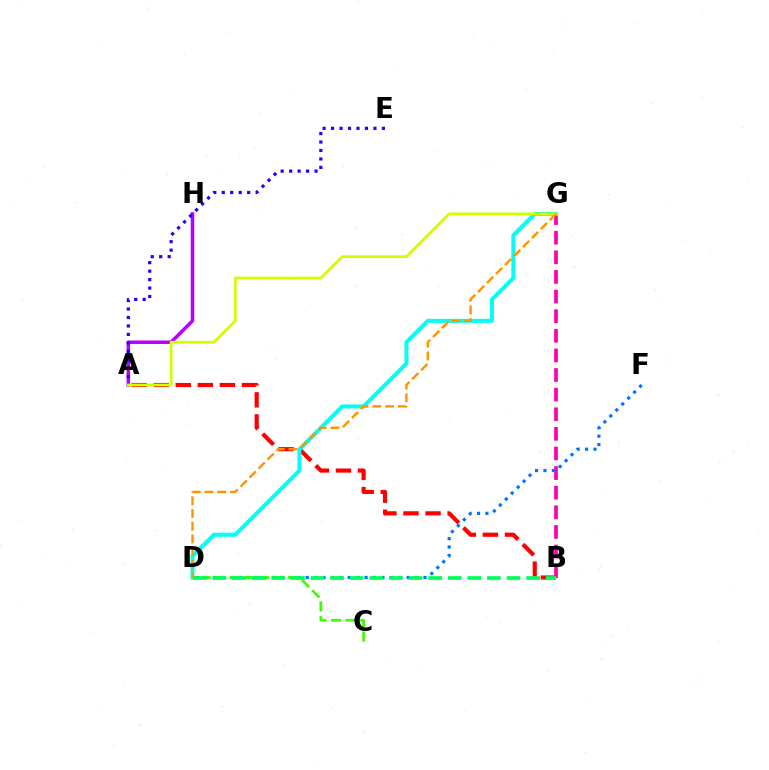{('A', 'H'): [{'color': '#b900ff', 'line_style': 'solid', 'thickness': 2.52}], ('A', 'E'): [{'color': '#2500ff', 'line_style': 'dotted', 'thickness': 2.3}], ('A', 'B'): [{'color': '#ff0000', 'line_style': 'dashed', 'thickness': 3.0}], ('B', 'G'): [{'color': '#ff00ac', 'line_style': 'dashed', 'thickness': 2.66}], ('D', 'G'): [{'color': '#00fff6', 'line_style': 'solid', 'thickness': 2.89}, {'color': '#ff9400', 'line_style': 'dashed', 'thickness': 1.73}], ('D', 'F'): [{'color': '#0074ff', 'line_style': 'dotted', 'thickness': 2.29}], ('A', 'G'): [{'color': '#d1ff00', 'line_style': 'solid', 'thickness': 2.0}], ('C', 'D'): [{'color': '#3dff00', 'line_style': 'dashed', 'thickness': 1.98}], ('B', 'D'): [{'color': '#00ff5c', 'line_style': 'dashed', 'thickness': 2.66}]}